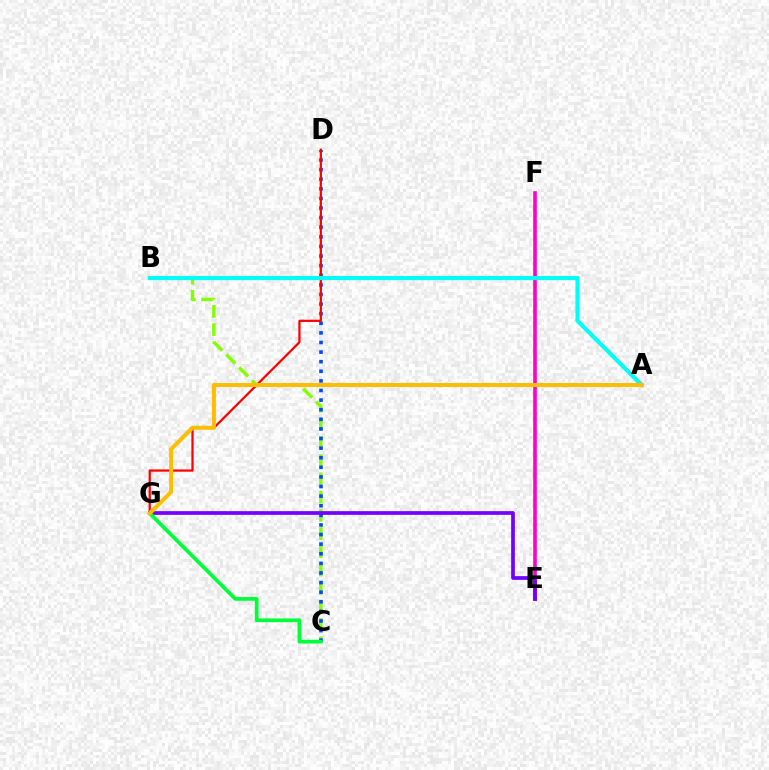{('B', 'C'): [{'color': '#84ff00', 'line_style': 'dashed', 'thickness': 2.48}], ('C', 'D'): [{'color': '#004bff', 'line_style': 'dotted', 'thickness': 2.61}], ('E', 'F'): [{'color': '#ff00cf', 'line_style': 'solid', 'thickness': 2.61}], ('D', 'G'): [{'color': '#ff0000', 'line_style': 'solid', 'thickness': 1.62}], ('E', 'G'): [{'color': '#7200ff', 'line_style': 'solid', 'thickness': 2.67}], ('A', 'B'): [{'color': '#00fff6', 'line_style': 'solid', 'thickness': 2.97}], ('C', 'G'): [{'color': '#00ff39', 'line_style': 'solid', 'thickness': 2.68}], ('A', 'G'): [{'color': '#ffbd00', 'line_style': 'solid', 'thickness': 2.89}]}